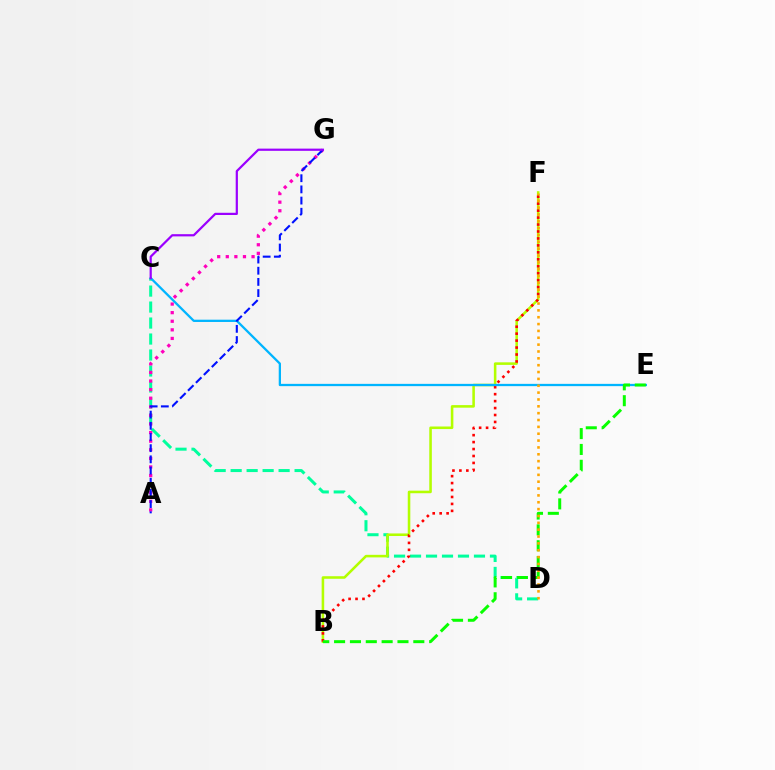{('C', 'D'): [{'color': '#00ff9d', 'line_style': 'dashed', 'thickness': 2.17}], ('B', 'F'): [{'color': '#b3ff00', 'line_style': 'solid', 'thickness': 1.84}, {'color': '#ff0000', 'line_style': 'dotted', 'thickness': 1.89}], ('A', 'G'): [{'color': '#ff00bd', 'line_style': 'dotted', 'thickness': 2.33}, {'color': '#0010ff', 'line_style': 'dashed', 'thickness': 1.52}], ('C', 'E'): [{'color': '#00b5ff', 'line_style': 'solid', 'thickness': 1.64}], ('B', 'E'): [{'color': '#08ff00', 'line_style': 'dashed', 'thickness': 2.15}], ('D', 'F'): [{'color': '#ffa500', 'line_style': 'dotted', 'thickness': 1.86}], ('C', 'G'): [{'color': '#9b00ff', 'line_style': 'solid', 'thickness': 1.59}]}